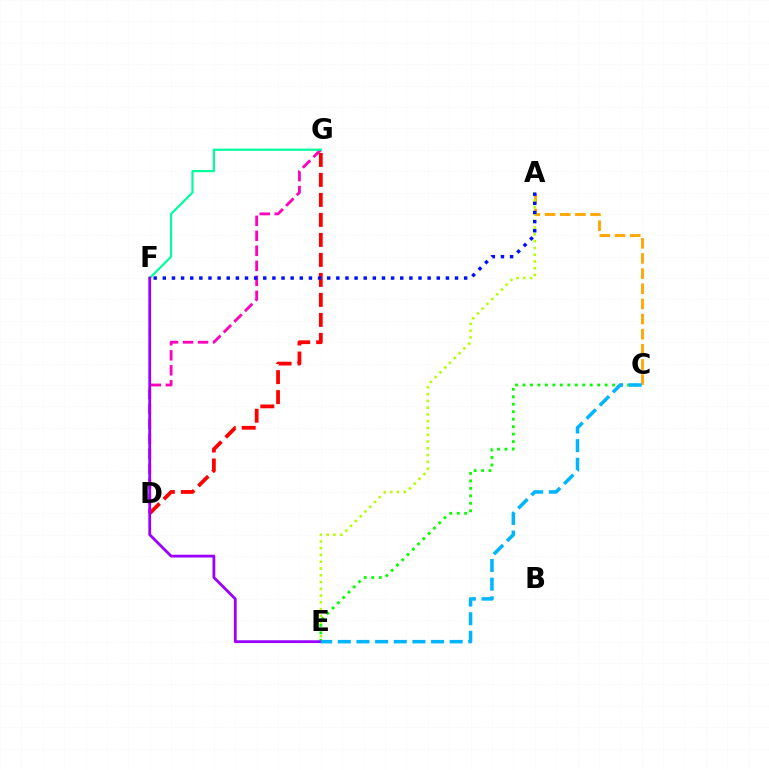{('D', 'G'): [{'color': '#ff00bd', 'line_style': 'dashed', 'thickness': 2.04}, {'color': '#ff0000', 'line_style': 'dashed', 'thickness': 2.72}], ('C', 'E'): [{'color': '#08ff00', 'line_style': 'dotted', 'thickness': 2.03}, {'color': '#00b5ff', 'line_style': 'dashed', 'thickness': 2.53}], ('A', 'C'): [{'color': '#ffa500', 'line_style': 'dashed', 'thickness': 2.06}], ('A', 'E'): [{'color': '#b3ff00', 'line_style': 'dotted', 'thickness': 1.84}], ('F', 'G'): [{'color': '#00ff9d', 'line_style': 'solid', 'thickness': 1.59}], ('E', 'F'): [{'color': '#9b00ff', 'line_style': 'solid', 'thickness': 2.01}], ('A', 'F'): [{'color': '#0010ff', 'line_style': 'dotted', 'thickness': 2.48}]}